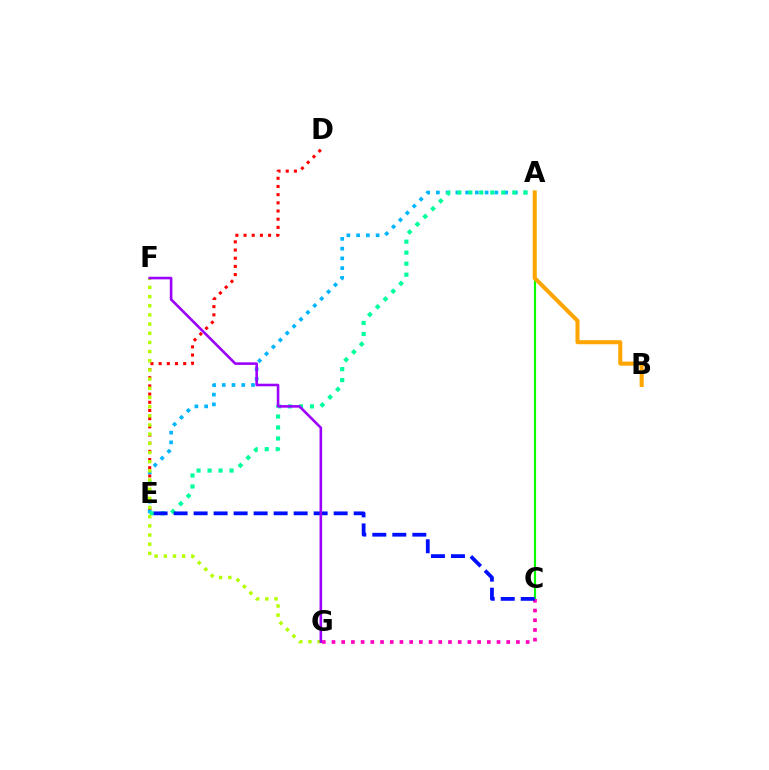{('A', 'C'): [{'color': '#08ff00', 'line_style': 'solid', 'thickness': 1.58}], ('D', 'E'): [{'color': '#ff0000', 'line_style': 'dotted', 'thickness': 2.22}], ('C', 'G'): [{'color': '#ff00bd', 'line_style': 'dotted', 'thickness': 2.64}], ('A', 'E'): [{'color': '#00b5ff', 'line_style': 'dotted', 'thickness': 2.65}, {'color': '#00ff9d', 'line_style': 'dotted', 'thickness': 2.99}], ('C', 'E'): [{'color': '#0010ff', 'line_style': 'dashed', 'thickness': 2.72}], ('F', 'G'): [{'color': '#b3ff00', 'line_style': 'dotted', 'thickness': 2.49}, {'color': '#9b00ff', 'line_style': 'solid', 'thickness': 1.86}], ('A', 'B'): [{'color': '#ffa500', 'line_style': 'solid', 'thickness': 2.92}]}